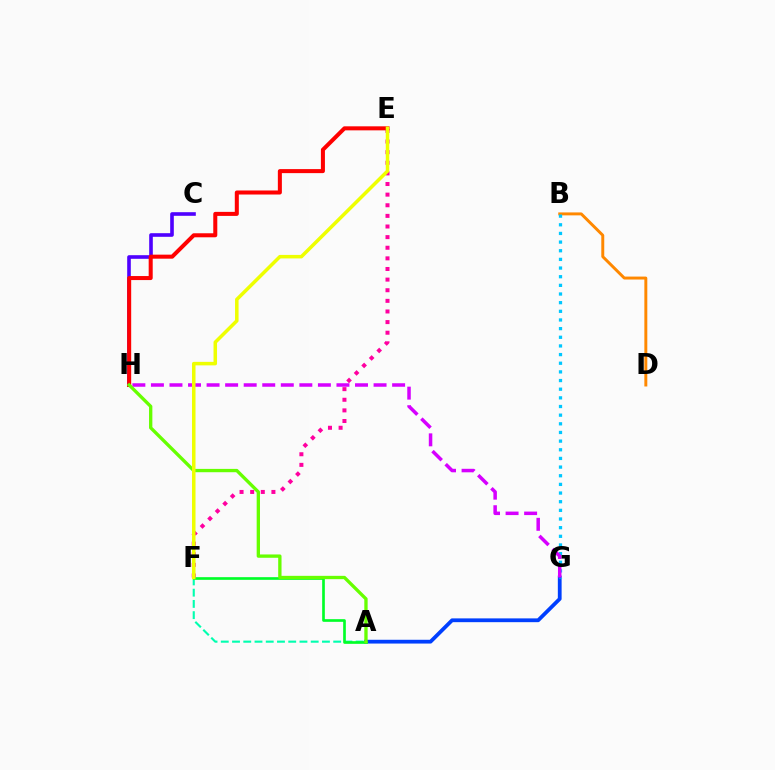{('A', 'F'): [{'color': '#00ffaf', 'line_style': 'dashed', 'thickness': 1.53}, {'color': '#00ff27', 'line_style': 'solid', 'thickness': 1.92}], ('C', 'H'): [{'color': '#4f00ff', 'line_style': 'solid', 'thickness': 2.6}], ('B', 'D'): [{'color': '#ff8800', 'line_style': 'solid', 'thickness': 2.12}], ('A', 'G'): [{'color': '#003fff', 'line_style': 'solid', 'thickness': 2.72}], ('B', 'G'): [{'color': '#00c7ff', 'line_style': 'dotted', 'thickness': 2.35}], ('G', 'H'): [{'color': '#d600ff', 'line_style': 'dashed', 'thickness': 2.52}], ('E', 'F'): [{'color': '#ff00a0', 'line_style': 'dotted', 'thickness': 2.89}, {'color': '#eeff00', 'line_style': 'solid', 'thickness': 2.53}], ('E', 'H'): [{'color': '#ff0000', 'line_style': 'solid', 'thickness': 2.9}], ('A', 'H'): [{'color': '#66ff00', 'line_style': 'solid', 'thickness': 2.39}]}